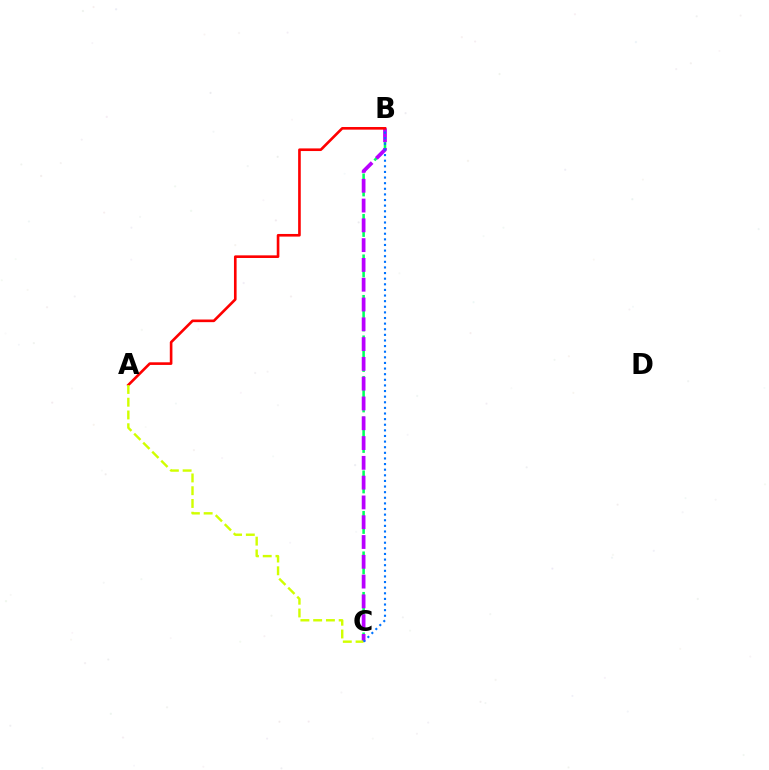{('B', 'C'): [{'color': '#00ff5c', 'line_style': 'dashed', 'thickness': 1.83}, {'color': '#b900ff', 'line_style': 'dashed', 'thickness': 2.69}, {'color': '#0074ff', 'line_style': 'dotted', 'thickness': 1.53}], ('A', 'B'): [{'color': '#ff0000', 'line_style': 'solid', 'thickness': 1.89}], ('A', 'C'): [{'color': '#d1ff00', 'line_style': 'dashed', 'thickness': 1.73}]}